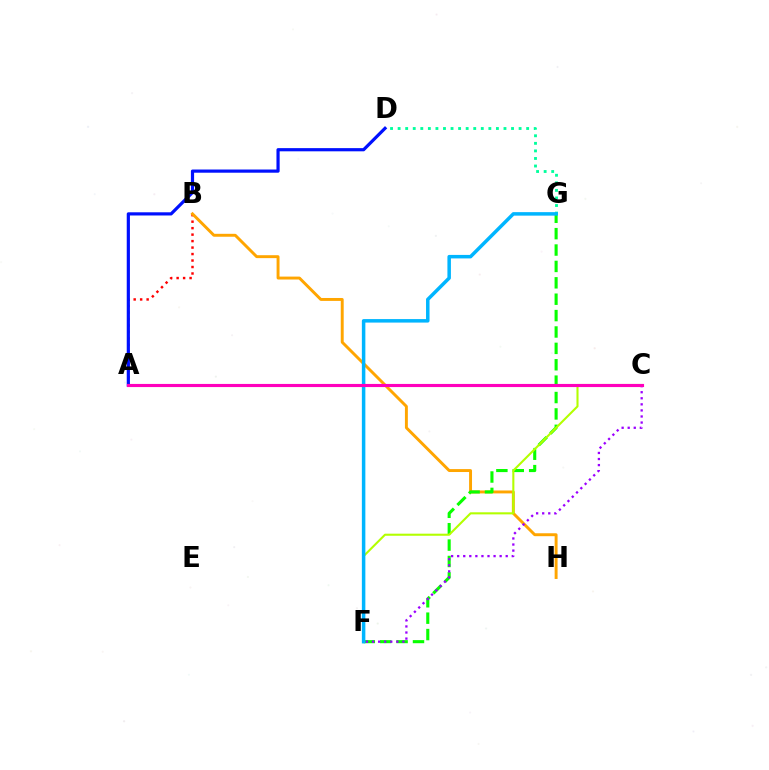{('A', 'B'): [{'color': '#ff0000', 'line_style': 'dotted', 'thickness': 1.76}], ('B', 'H'): [{'color': '#ffa500', 'line_style': 'solid', 'thickness': 2.11}], ('F', 'G'): [{'color': '#08ff00', 'line_style': 'dashed', 'thickness': 2.23}, {'color': '#00b5ff', 'line_style': 'solid', 'thickness': 2.52}], ('D', 'G'): [{'color': '#00ff9d', 'line_style': 'dotted', 'thickness': 2.05}], ('C', 'F'): [{'color': '#b3ff00', 'line_style': 'solid', 'thickness': 1.5}, {'color': '#9b00ff', 'line_style': 'dotted', 'thickness': 1.65}], ('A', 'D'): [{'color': '#0010ff', 'line_style': 'solid', 'thickness': 2.3}], ('A', 'C'): [{'color': '#ff00bd', 'line_style': 'solid', 'thickness': 2.25}]}